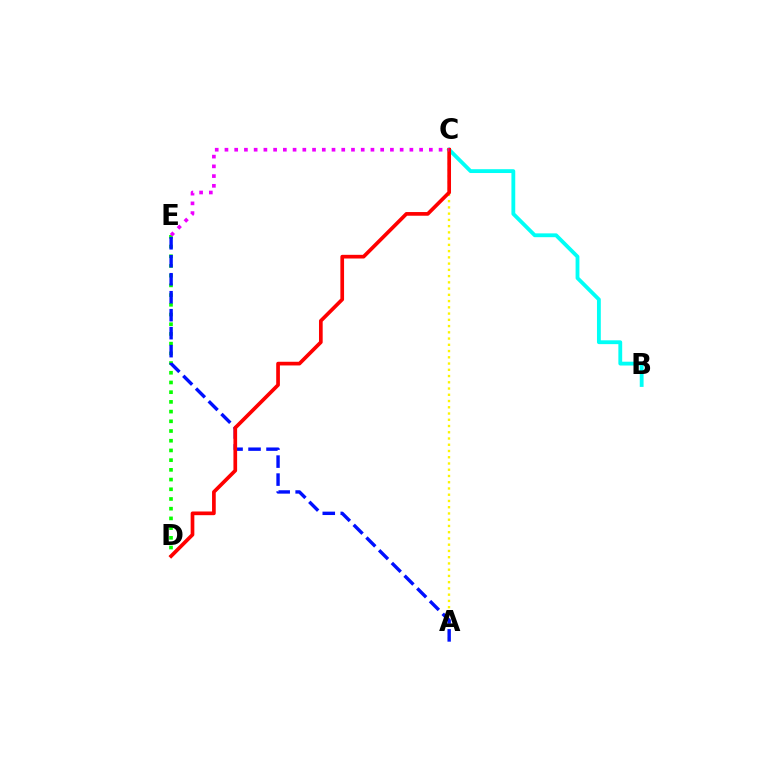{('A', 'C'): [{'color': '#fcf500', 'line_style': 'dotted', 'thickness': 1.7}], ('D', 'E'): [{'color': '#08ff00', 'line_style': 'dotted', 'thickness': 2.64}], ('B', 'C'): [{'color': '#00fff6', 'line_style': 'solid', 'thickness': 2.75}], ('A', 'E'): [{'color': '#0010ff', 'line_style': 'dashed', 'thickness': 2.44}], ('C', 'D'): [{'color': '#ff0000', 'line_style': 'solid', 'thickness': 2.66}], ('C', 'E'): [{'color': '#ee00ff', 'line_style': 'dotted', 'thickness': 2.64}]}